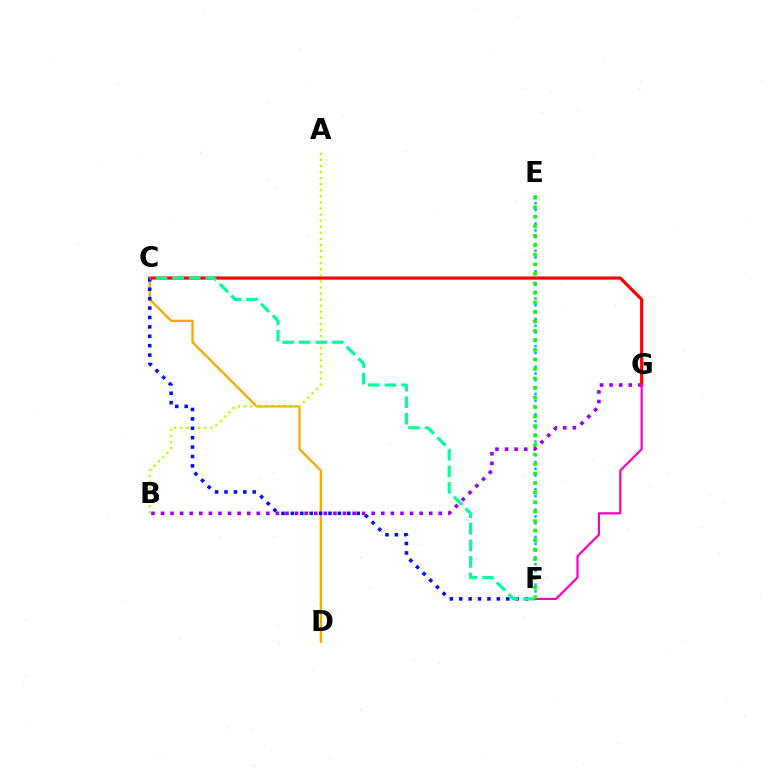{('C', 'D'): [{'color': '#ffa500', 'line_style': 'solid', 'thickness': 1.66}], ('E', 'F'): [{'color': '#00b5ff', 'line_style': 'dotted', 'thickness': 1.85}, {'color': '#08ff00', 'line_style': 'dotted', 'thickness': 2.58}], ('A', 'B'): [{'color': '#b3ff00', 'line_style': 'dotted', 'thickness': 1.65}], ('B', 'G'): [{'color': '#9b00ff', 'line_style': 'dotted', 'thickness': 2.6}], ('C', 'G'): [{'color': '#ff0000', 'line_style': 'solid', 'thickness': 2.28}], ('F', 'G'): [{'color': '#ff00bd', 'line_style': 'solid', 'thickness': 1.58}], ('C', 'F'): [{'color': '#0010ff', 'line_style': 'dotted', 'thickness': 2.56}, {'color': '#00ff9d', 'line_style': 'dashed', 'thickness': 2.25}]}